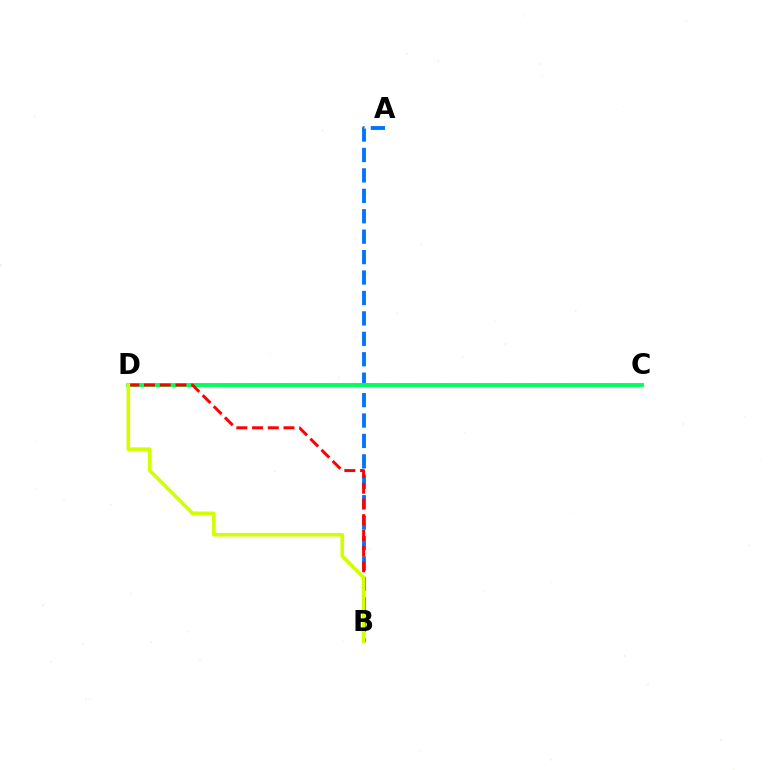{('C', 'D'): [{'color': '#b900ff', 'line_style': 'dotted', 'thickness': 1.73}, {'color': '#00ff5c', 'line_style': 'solid', 'thickness': 2.79}], ('A', 'B'): [{'color': '#0074ff', 'line_style': 'dashed', 'thickness': 2.77}], ('B', 'D'): [{'color': '#ff0000', 'line_style': 'dashed', 'thickness': 2.14}, {'color': '#d1ff00', 'line_style': 'solid', 'thickness': 2.62}]}